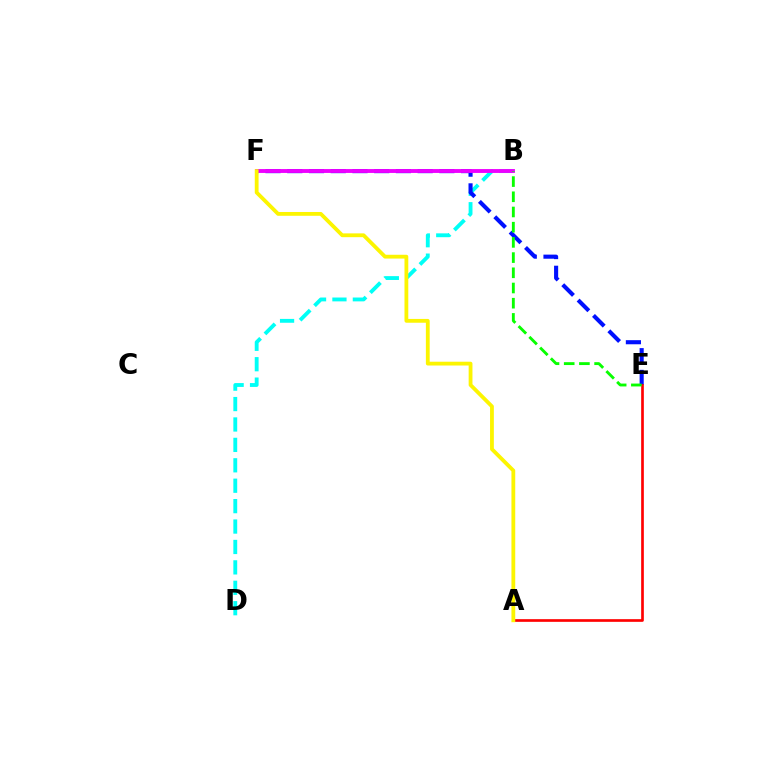{('B', 'D'): [{'color': '#00fff6', 'line_style': 'dashed', 'thickness': 2.77}], ('E', 'F'): [{'color': '#0010ff', 'line_style': 'dashed', 'thickness': 2.95}], ('B', 'F'): [{'color': '#ee00ff', 'line_style': 'solid', 'thickness': 2.79}], ('A', 'E'): [{'color': '#ff0000', 'line_style': 'solid', 'thickness': 1.92}], ('B', 'E'): [{'color': '#08ff00', 'line_style': 'dashed', 'thickness': 2.07}], ('A', 'F'): [{'color': '#fcf500', 'line_style': 'solid', 'thickness': 2.74}]}